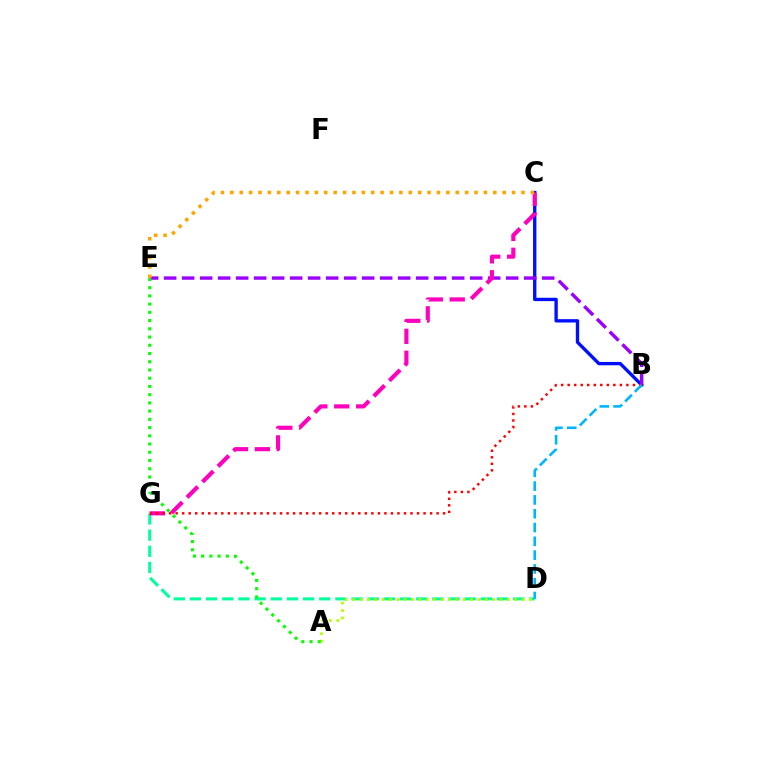{('D', 'G'): [{'color': '#00ff9d', 'line_style': 'dashed', 'thickness': 2.2}], ('B', 'C'): [{'color': '#0010ff', 'line_style': 'solid', 'thickness': 2.41}], ('A', 'D'): [{'color': '#b3ff00', 'line_style': 'dotted', 'thickness': 2.0}], ('B', 'E'): [{'color': '#9b00ff', 'line_style': 'dashed', 'thickness': 2.45}], ('A', 'E'): [{'color': '#08ff00', 'line_style': 'dotted', 'thickness': 2.24}], ('C', 'G'): [{'color': '#ff00bd', 'line_style': 'dashed', 'thickness': 2.98}], ('B', 'G'): [{'color': '#ff0000', 'line_style': 'dotted', 'thickness': 1.77}], ('C', 'E'): [{'color': '#ffa500', 'line_style': 'dotted', 'thickness': 2.55}], ('B', 'D'): [{'color': '#00b5ff', 'line_style': 'dashed', 'thickness': 1.88}]}